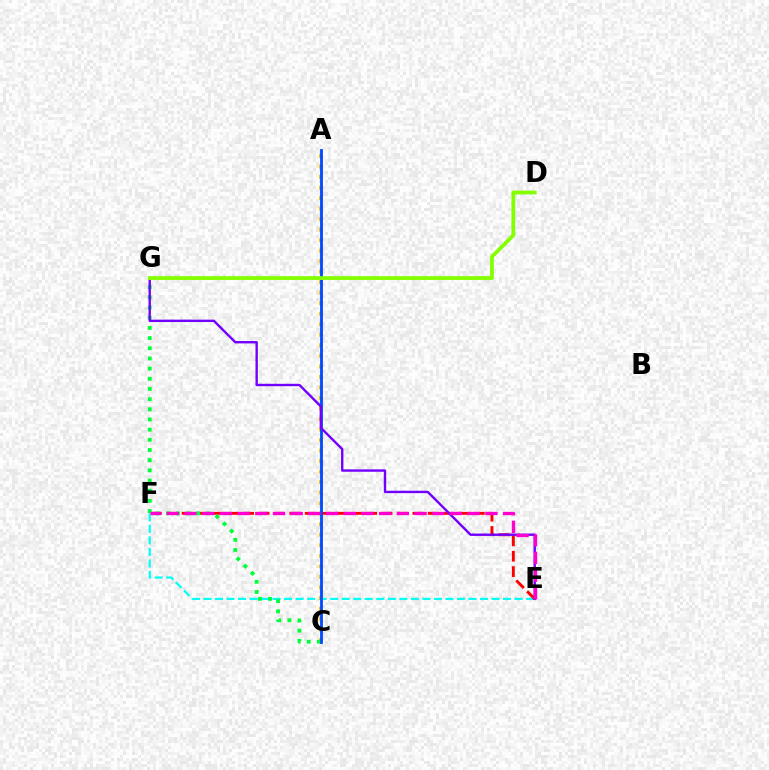{('E', 'F'): [{'color': '#00fff6', 'line_style': 'dashed', 'thickness': 1.57}, {'color': '#ff0000', 'line_style': 'dashed', 'thickness': 2.09}, {'color': '#ff00cf', 'line_style': 'dashed', 'thickness': 2.4}], ('A', 'C'): [{'color': '#ffbd00', 'line_style': 'dotted', 'thickness': 2.86}, {'color': '#004bff', 'line_style': 'solid', 'thickness': 2.03}], ('C', 'G'): [{'color': '#00ff39', 'line_style': 'dotted', 'thickness': 2.76}], ('E', 'G'): [{'color': '#7200ff', 'line_style': 'solid', 'thickness': 1.72}], ('D', 'G'): [{'color': '#84ff00', 'line_style': 'solid', 'thickness': 2.72}]}